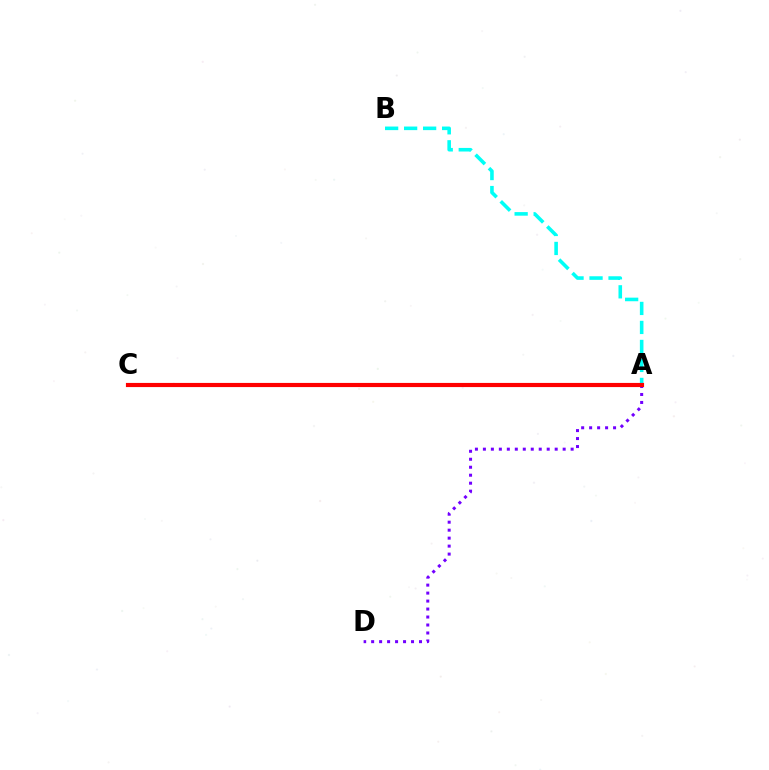{('A', 'C'): [{'color': '#84ff00', 'line_style': 'dotted', 'thickness': 2.67}, {'color': '#ff0000', 'line_style': 'solid', 'thickness': 2.98}], ('A', 'D'): [{'color': '#7200ff', 'line_style': 'dotted', 'thickness': 2.17}], ('A', 'B'): [{'color': '#00fff6', 'line_style': 'dashed', 'thickness': 2.58}]}